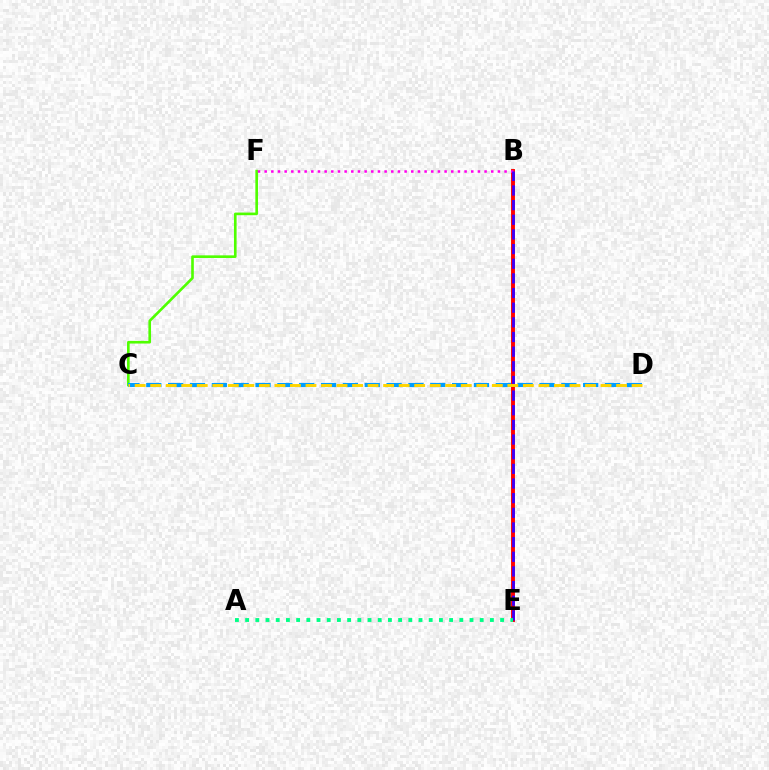{('B', 'E'): [{'color': '#ff0000', 'line_style': 'solid', 'thickness': 2.81}, {'color': '#3700ff', 'line_style': 'dashed', 'thickness': 1.99}], ('C', 'F'): [{'color': '#4fff00', 'line_style': 'solid', 'thickness': 1.9}], ('B', 'F'): [{'color': '#ff00ed', 'line_style': 'dotted', 'thickness': 1.81}], ('C', 'D'): [{'color': '#009eff', 'line_style': 'dashed', 'thickness': 2.97}, {'color': '#ffd500', 'line_style': 'dashed', 'thickness': 2.11}], ('A', 'E'): [{'color': '#00ff86', 'line_style': 'dotted', 'thickness': 2.77}]}